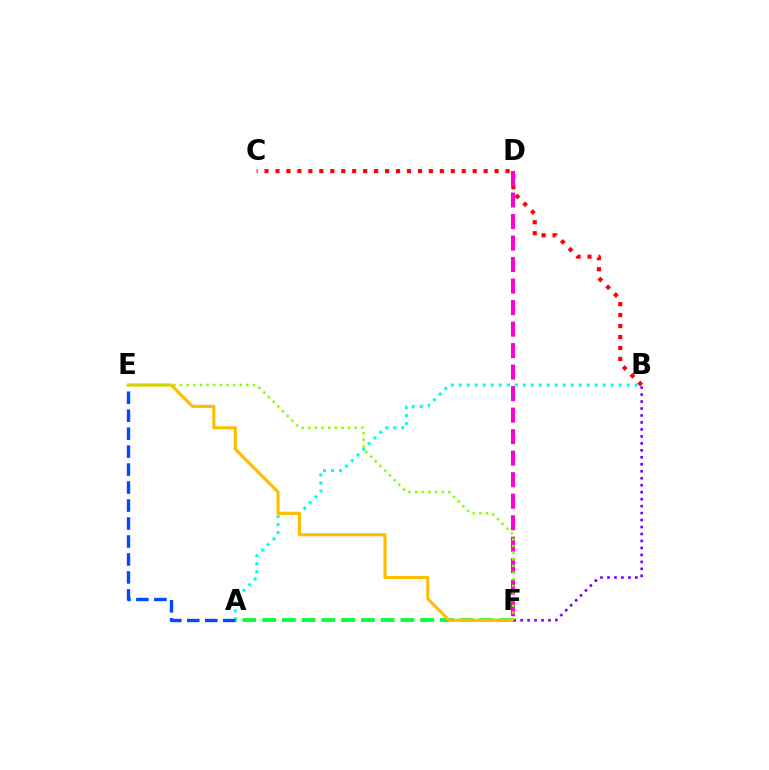{('A', 'B'): [{'color': '#00fff6', 'line_style': 'dotted', 'thickness': 2.17}], ('A', 'F'): [{'color': '#00ff39', 'line_style': 'dashed', 'thickness': 2.68}], ('B', 'C'): [{'color': '#ff0000', 'line_style': 'dotted', 'thickness': 2.98}], ('D', 'F'): [{'color': '#ff00cf', 'line_style': 'dashed', 'thickness': 2.92}], ('A', 'E'): [{'color': '#004bff', 'line_style': 'dashed', 'thickness': 2.44}], ('E', 'F'): [{'color': '#ffbd00', 'line_style': 'solid', 'thickness': 2.24}, {'color': '#84ff00', 'line_style': 'dotted', 'thickness': 1.8}], ('B', 'F'): [{'color': '#7200ff', 'line_style': 'dotted', 'thickness': 1.89}]}